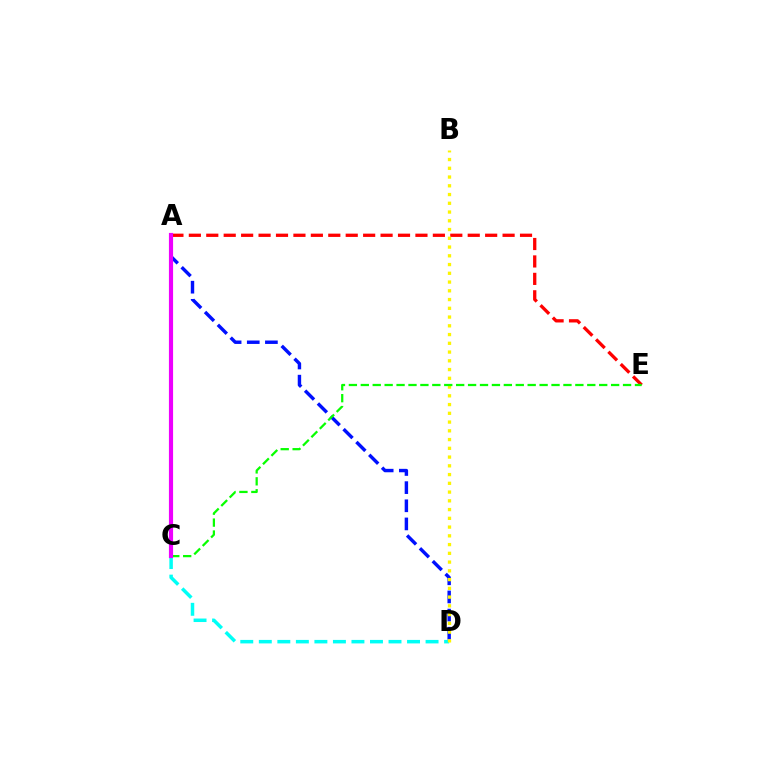{('A', 'E'): [{'color': '#ff0000', 'line_style': 'dashed', 'thickness': 2.37}], ('A', 'D'): [{'color': '#0010ff', 'line_style': 'dashed', 'thickness': 2.47}], ('C', 'D'): [{'color': '#00fff6', 'line_style': 'dashed', 'thickness': 2.52}], ('B', 'D'): [{'color': '#fcf500', 'line_style': 'dotted', 'thickness': 2.38}], ('C', 'E'): [{'color': '#08ff00', 'line_style': 'dashed', 'thickness': 1.62}], ('A', 'C'): [{'color': '#ee00ff', 'line_style': 'solid', 'thickness': 2.99}]}